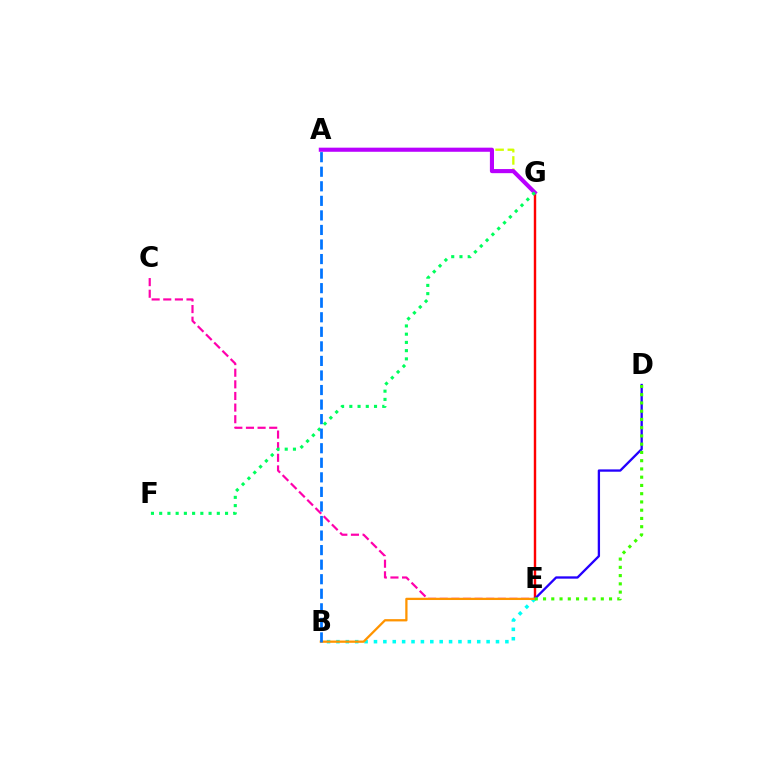{('E', 'G'): [{'color': '#ff0000', 'line_style': 'solid', 'thickness': 1.75}], ('A', 'G'): [{'color': '#d1ff00', 'line_style': 'dashed', 'thickness': 1.66}, {'color': '#b900ff', 'line_style': 'solid', 'thickness': 2.96}], ('C', 'E'): [{'color': '#ff00ac', 'line_style': 'dashed', 'thickness': 1.58}], ('D', 'E'): [{'color': '#2500ff', 'line_style': 'solid', 'thickness': 1.67}, {'color': '#3dff00', 'line_style': 'dotted', 'thickness': 2.24}], ('B', 'E'): [{'color': '#00fff6', 'line_style': 'dotted', 'thickness': 2.55}, {'color': '#ff9400', 'line_style': 'solid', 'thickness': 1.64}], ('F', 'G'): [{'color': '#00ff5c', 'line_style': 'dotted', 'thickness': 2.24}], ('A', 'B'): [{'color': '#0074ff', 'line_style': 'dashed', 'thickness': 1.98}]}